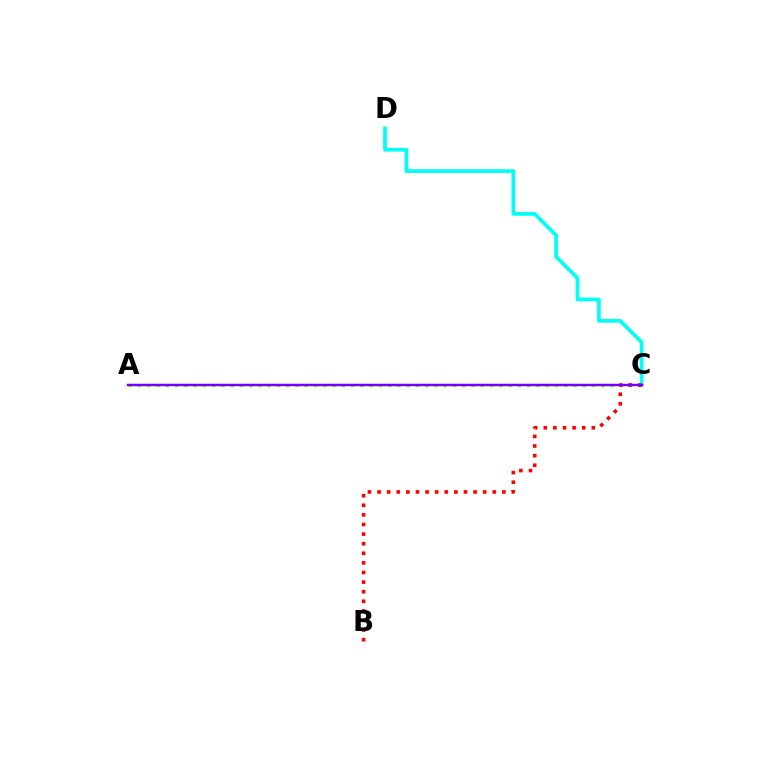{('C', 'D'): [{'color': '#00fff6', 'line_style': 'solid', 'thickness': 2.68}], ('A', 'C'): [{'color': '#84ff00', 'line_style': 'dotted', 'thickness': 2.52}, {'color': '#7200ff', 'line_style': 'solid', 'thickness': 1.77}], ('B', 'C'): [{'color': '#ff0000', 'line_style': 'dotted', 'thickness': 2.61}]}